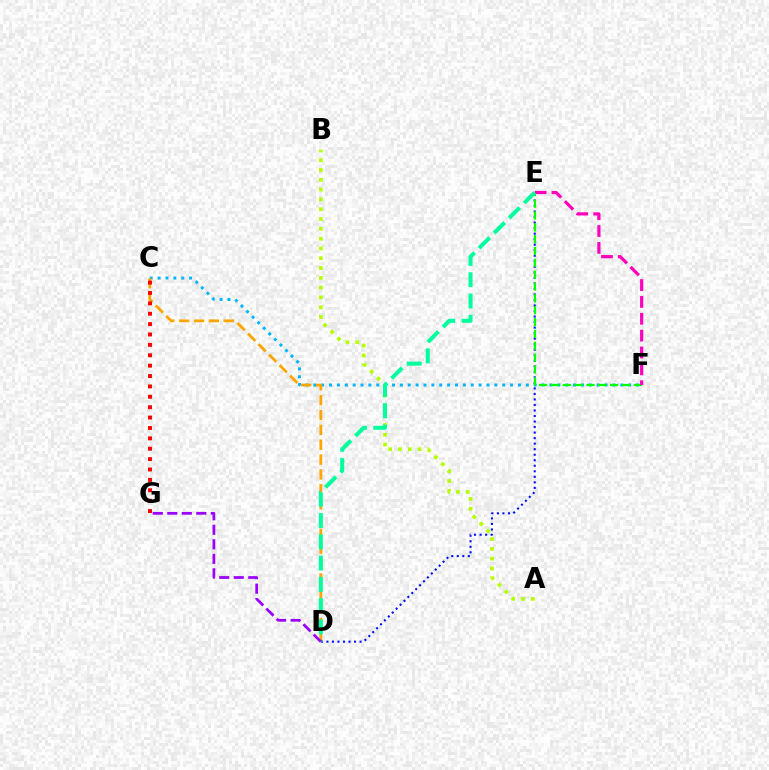{('A', 'B'): [{'color': '#b3ff00', 'line_style': 'dotted', 'thickness': 2.66}], ('C', 'F'): [{'color': '#00b5ff', 'line_style': 'dotted', 'thickness': 2.14}], ('C', 'D'): [{'color': '#ffa500', 'line_style': 'dashed', 'thickness': 2.02}], ('D', 'E'): [{'color': '#0010ff', 'line_style': 'dotted', 'thickness': 1.5}, {'color': '#00ff9d', 'line_style': 'dashed', 'thickness': 2.89}], ('E', 'F'): [{'color': '#08ff00', 'line_style': 'dashed', 'thickness': 1.61}, {'color': '#ff00bd', 'line_style': 'dashed', 'thickness': 2.29}], ('D', 'G'): [{'color': '#9b00ff', 'line_style': 'dashed', 'thickness': 1.97}], ('C', 'G'): [{'color': '#ff0000', 'line_style': 'dotted', 'thickness': 2.82}]}